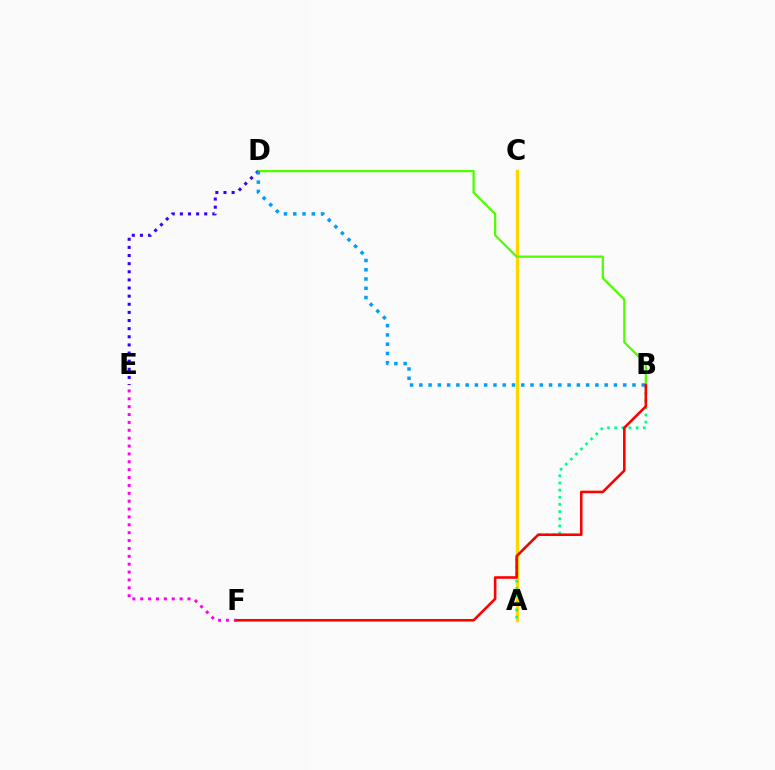{('A', 'C'): [{'color': '#ffd500', 'line_style': 'solid', 'thickness': 2.37}], ('E', 'F'): [{'color': '#ff00ed', 'line_style': 'dotted', 'thickness': 2.14}], ('A', 'B'): [{'color': '#00ff86', 'line_style': 'dotted', 'thickness': 1.95}], ('B', 'D'): [{'color': '#4fff00', 'line_style': 'solid', 'thickness': 1.64}, {'color': '#009eff', 'line_style': 'dotted', 'thickness': 2.52}], ('D', 'E'): [{'color': '#3700ff', 'line_style': 'dotted', 'thickness': 2.21}], ('B', 'F'): [{'color': '#ff0000', 'line_style': 'solid', 'thickness': 1.86}]}